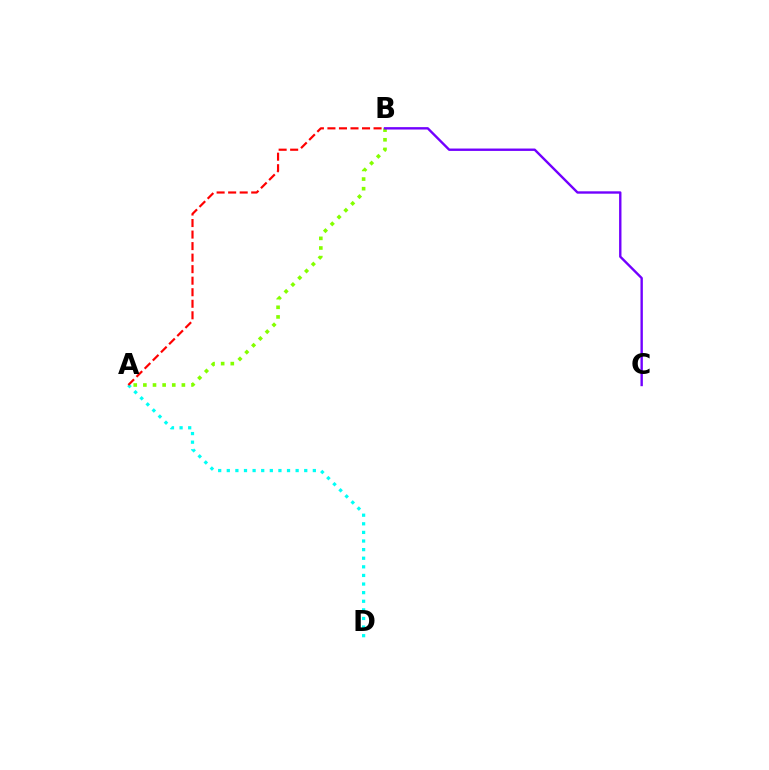{('A', 'B'): [{'color': '#84ff00', 'line_style': 'dotted', 'thickness': 2.62}, {'color': '#ff0000', 'line_style': 'dashed', 'thickness': 1.57}], ('A', 'D'): [{'color': '#00fff6', 'line_style': 'dotted', 'thickness': 2.34}], ('B', 'C'): [{'color': '#7200ff', 'line_style': 'solid', 'thickness': 1.72}]}